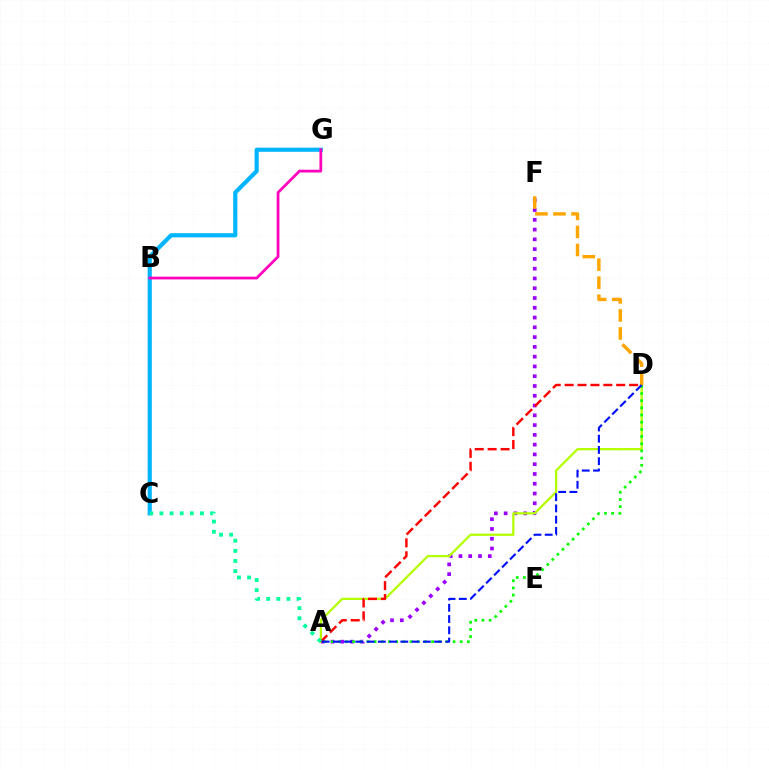{('A', 'F'): [{'color': '#9b00ff', 'line_style': 'dotted', 'thickness': 2.66}], ('A', 'D'): [{'color': '#b3ff00', 'line_style': 'solid', 'thickness': 1.62}, {'color': '#08ff00', 'line_style': 'dotted', 'thickness': 1.95}, {'color': '#ff0000', 'line_style': 'dashed', 'thickness': 1.75}, {'color': '#0010ff', 'line_style': 'dashed', 'thickness': 1.53}], ('D', 'F'): [{'color': '#ffa500', 'line_style': 'dashed', 'thickness': 2.45}], ('C', 'G'): [{'color': '#00b5ff', 'line_style': 'solid', 'thickness': 2.99}], ('B', 'G'): [{'color': '#ff00bd', 'line_style': 'solid', 'thickness': 1.99}], ('A', 'C'): [{'color': '#00ff9d', 'line_style': 'dotted', 'thickness': 2.75}]}